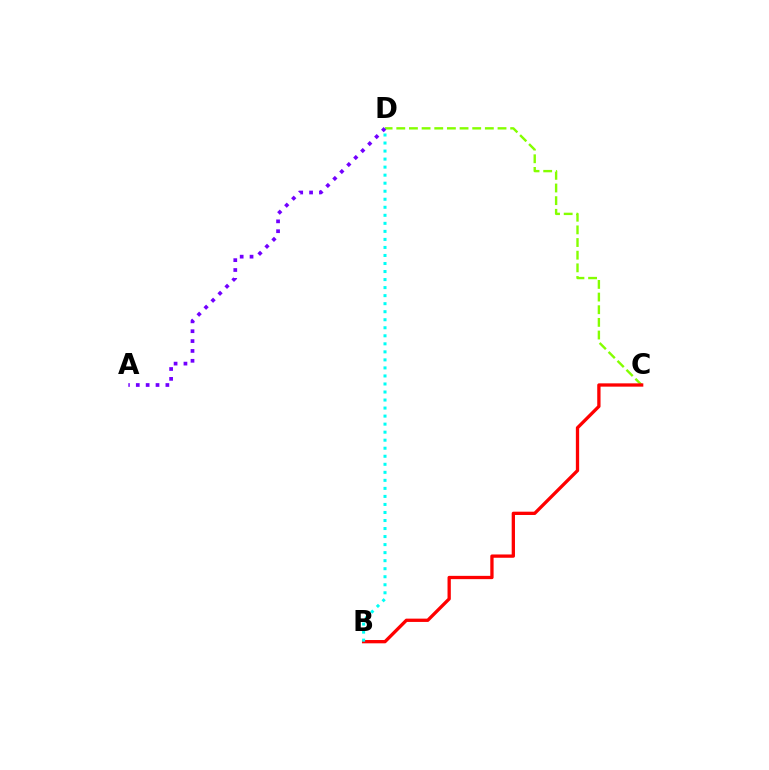{('C', 'D'): [{'color': '#84ff00', 'line_style': 'dashed', 'thickness': 1.72}], ('A', 'D'): [{'color': '#7200ff', 'line_style': 'dotted', 'thickness': 2.68}], ('B', 'C'): [{'color': '#ff0000', 'line_style': 'solid', 'thickness': 2.37}], ('B', 'D'): [{'color': '#00fff6', 'line_style': 'dotted', 'thickness': 2.18}]}